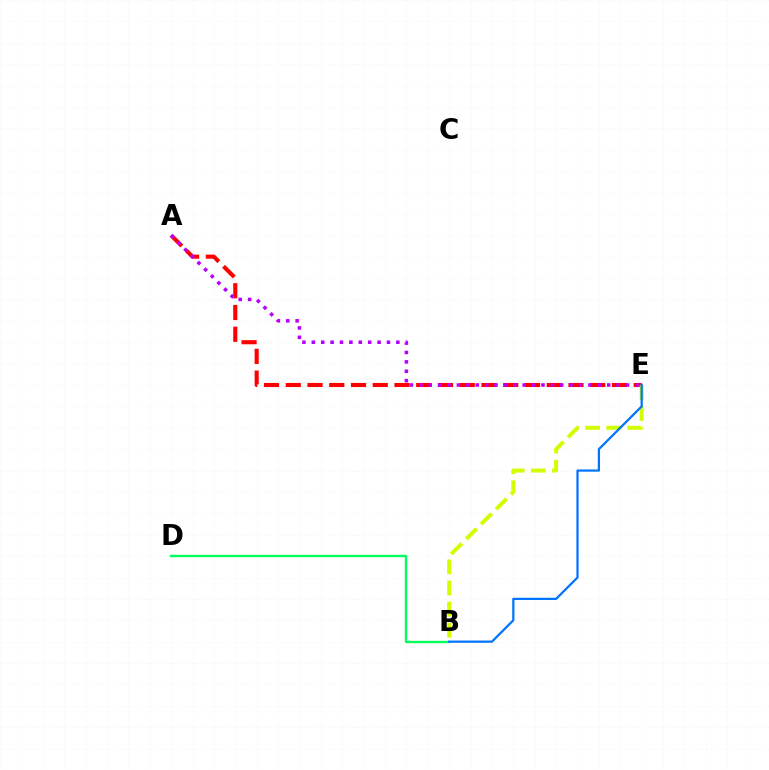{('A', 'E'): [{'color': '#ff0000', 'line_style': 'dashed', 'thickness': 2.95}, {'color': '#b900ff', 'line_style': 'dotted', 'thickness': 2.55}], ('B', 'E'): [{'color': '#d1ff00', 'line_style': 'dashed', 'thickness': 2.87}, {'color': '#0074ff', 'line_style': 'solid', 'thickness': 1.61}], ('B', 'D'): [{'color': '#00ff5c', 'line_style': 'solid', 'thickness': 1.68}]}